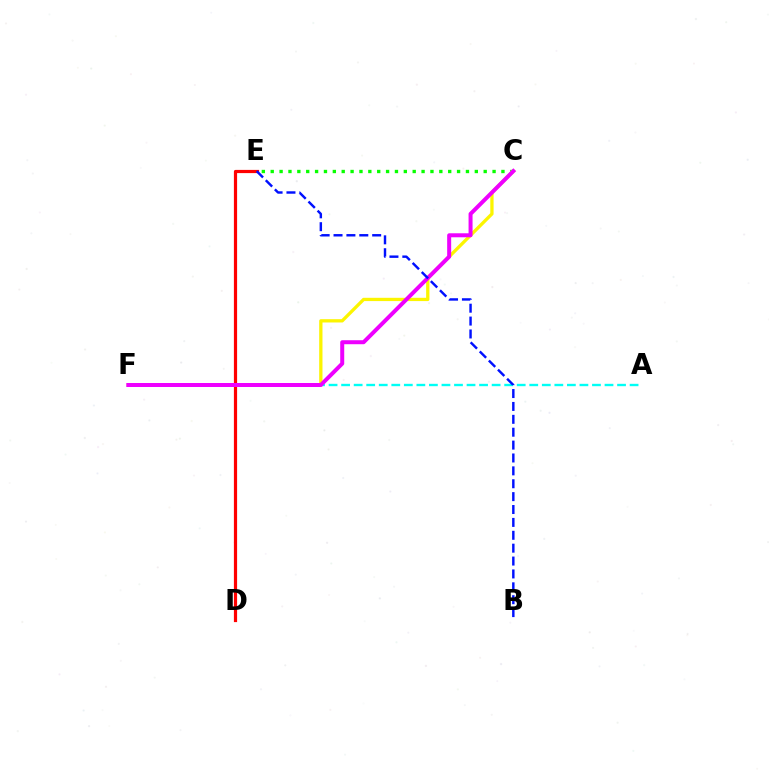{('C', 'E'): [{'color': '#08ff00', 'line_style': 'dotted', 'thickness': 2.41}], ('D', 'E'): [{'color': '#ff0000', 'line_style': 'solid', 'thickness': 2.31}], ('A', 'F'): [{'color': '#00fff6', 'line_style': 'dashed', 'thickness': 1.7}], ('C', 'F'): [{'color': '#fcf500', 'line_style': 'solid', 'thickness': 2.37}, {'color': '#ee00ff', 'line_style': 'solid', 'thickness': 2.88}], ('B', 'E'): [{'color': '#0010ff', 'line_style': 'dashed', 'thickness': 1.75}]}